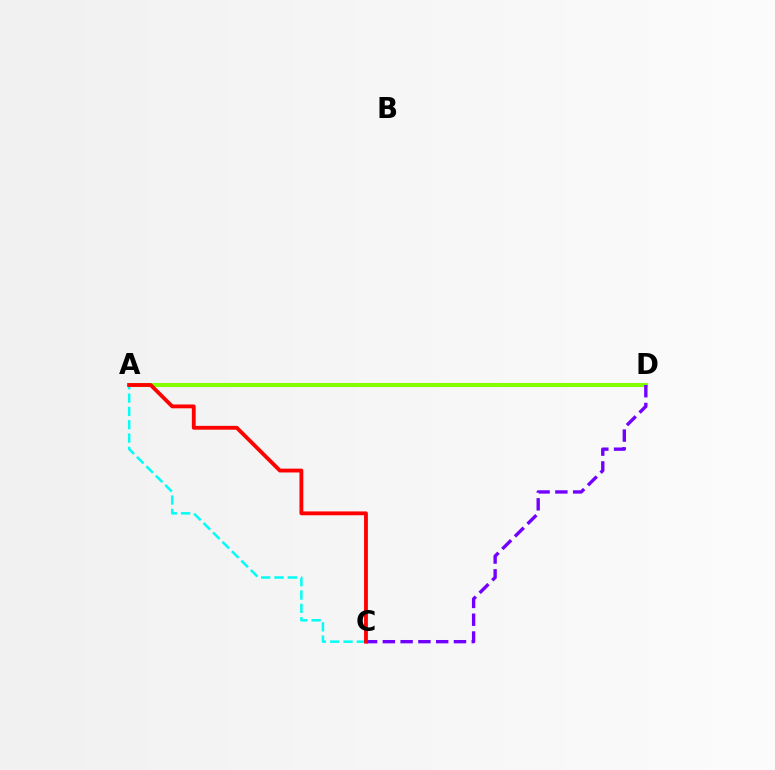{('A', 'D'): [{'color': '#84ff00', 'line_style': 'solid', 'thickness': 2.92}], ('A', 'C'): [{'color': '#00fff6', 'line_style': 'dashed', 'thickness': 1.81}, {'color': '#ff0000', 'line_style': 'solid', 'thickness': 2.76}], ('C', 'D'): [{'color': '#7200ff', 'line_style': 'dashed', 'thickness': 2.42}]}